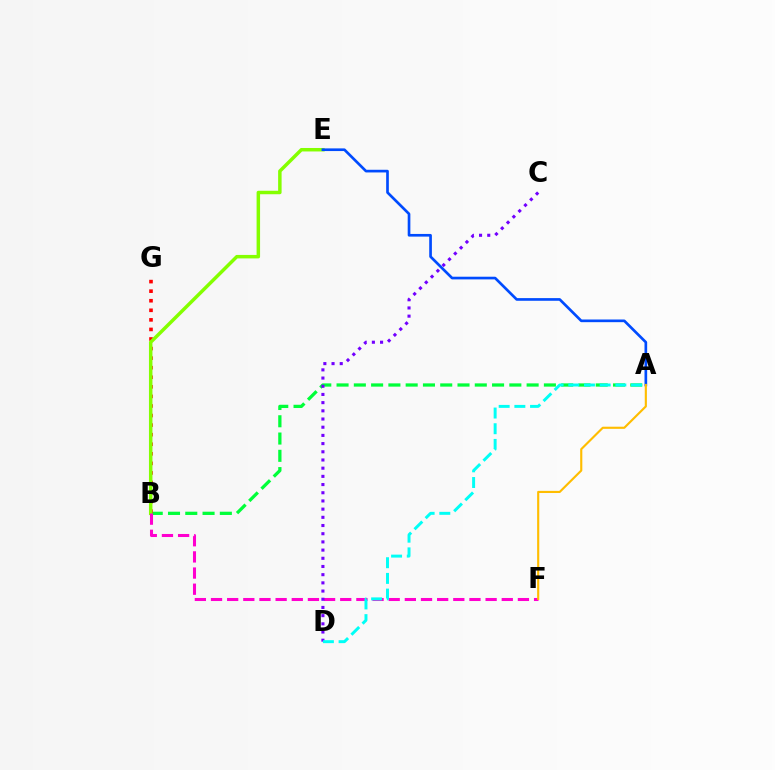{('A', 'B'): [{'color': '#00ff39', 'line_style': 'dashed', 'thickness': 2.35}], ('B', 'G'): [{'color': '#ff0000', 'line_style': 'dotted', 'thickness': 2.6}], ('B', 'E'): [{'color': '#84ff00', 'line_style': 'solid', 'thickness': 2.5}], ('B', 'F'): [{'color': '#ff00cf', 'line_style': 'dashed', 'thickness': 2.19}], ('A', 'E'): [{'color': '#004bff', 'line_style': 'solid', 'thickness': 1.92}], ('C', 'D'): [{'color': '#7200ff', 'line_style': 'dotted', 'thickness': 2.23}], ('A', 'D'): [{'color': '#00fff6', 'line_style': 'dashed', 'thickness': 2.13}], ('A', 'F'): [{'color': '#ffbd00', 'line_style': 'solid', 'thickness': 1.54}]}